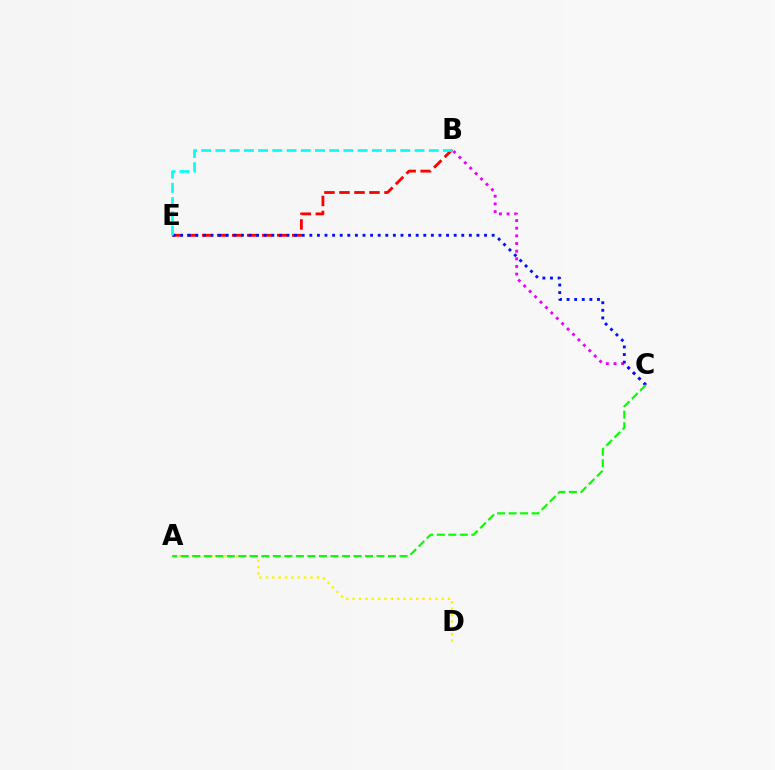{('B', 'E'): [{'color': '#ff0000', 'line_style': 'dashed', 'thickness': 2.04}, {'color': '#00fff6', 'line_style': 'dashed', 'thickness': 1.93}], ('B', 'C'): [{'color': '#ee00ff', 'line_style': 'dotted', 'thickness': 2.08}], ('A', 'D'): [{'color': '#fcf500', 'line_style': 'dotted', 'thickness': 1.73}], ('C', 'E'): [{'color': '#0010ff', 'line_style': 'dotted', 'thickness': 2.06}], ('A', 'C'): [{'color': '#08ff00', 'line_style': 'dashed', 'thickness': 1.56}]}